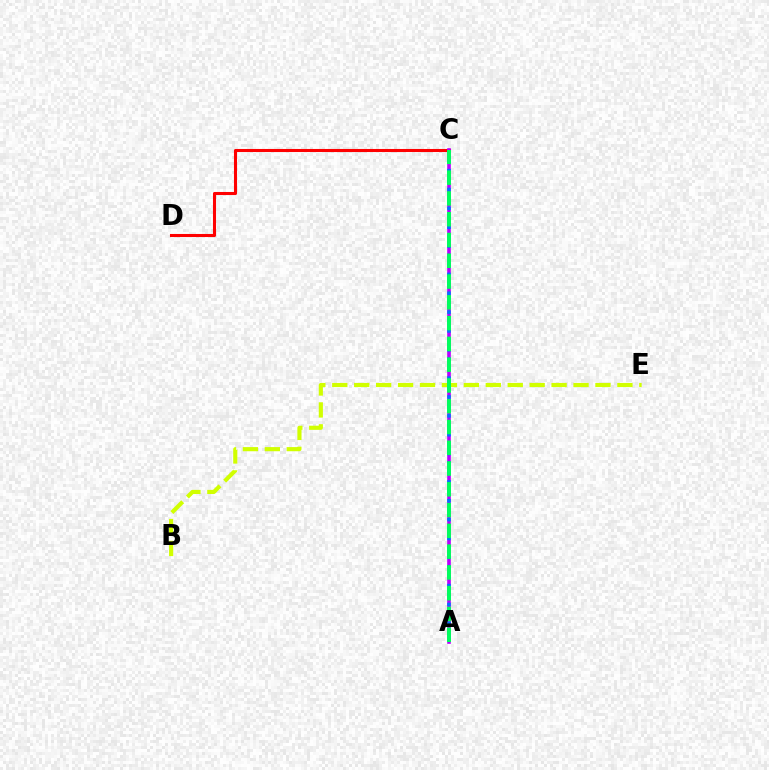{('C', 'D'): [{'color': '#ff0000', 'line_style': 'solid', 'thickness': 2.2}], ('B', 'E'): [{'color': '#d1ff00', 'line_style': 'dashed', 'thickness': 2.98}], ('A', 'C'): [{'color': '#b900ff', 'line_style': 'solid', 'thickness': 2.62}, {'color': '#0074ff', 'line_style': 'dotted', 'thickness': 2.56}, {'color': '#00ff5c', 'line_style': 'dashed', 'thickness': 2.82}]}